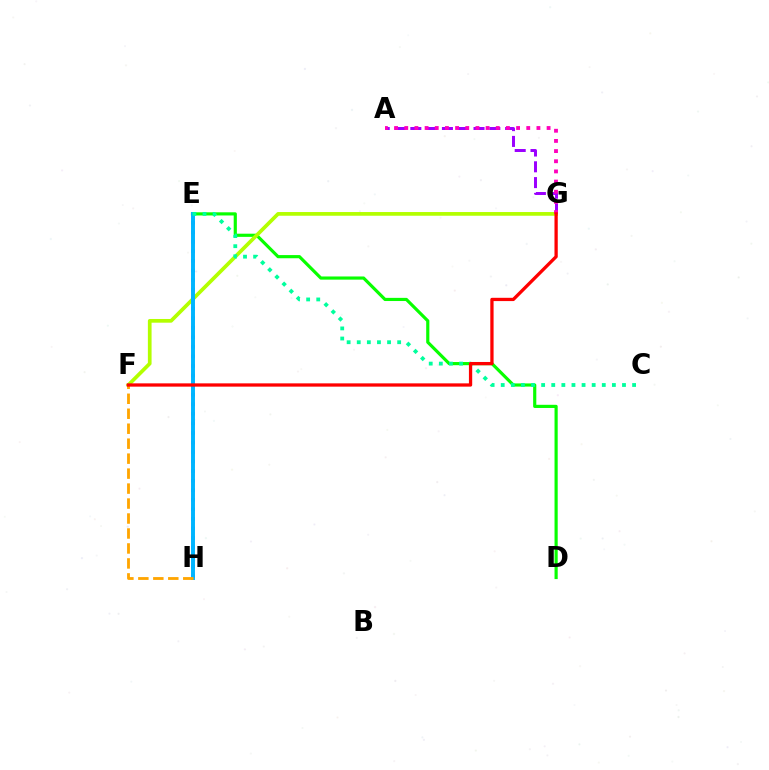{('D', 'E'): [{'color': '#08ff00', 'line_style': 'solid', 'thickness': 2.28}], ('A', 'G'): [{'color': '#9b00ff', 'line_style': 'dashed', 'thickness': 2.15}, {'color': '#ff00bd', 'line_style': 'dotted', 'thickness': 2.76}], ('F', 'G'): [{'color': '#b3ff00', 'line_style': 'solid', 'thickness': 2.67}, {'color': '#ff0000', 'line_style': 'solid', 'thickness': 2.36}], ('E', 'H'): [{'color': '#0010ff', 'line_style': 'dotted', 'thickness': 2.6}, {'color': '#00b5ff', 'line_style': 'solid', 'thickness': 2.84}], ('C', 'E'): [{'color': '#00ff9d', 'line_style': 'dotted', 'thickness': 2.75}], ('F', 'H'): [{'color': '#ffa500', 'line_style': 'dashed', 'thickness': 2.03}]}